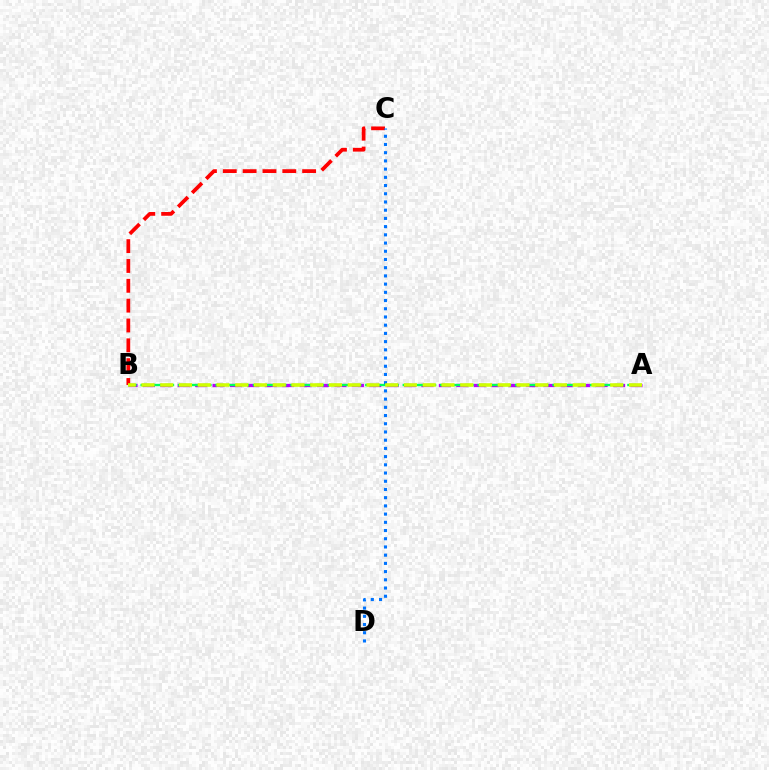{('A', 'B'): [{'color': '#b900ff', 'line_style': 'dashed', 'thickness': 2.37}, {'color': '#00ff5c', 'line_style': 'dashed', 'thickness': 1.7}, {'color': '#d1ff00', 'line_style': 'dashed', 'thickness': 2.55}], ('B', 'C'): [{'color': '#ff0000', 'line_style': 'dashed', 'thickness': 2.7}], ('C', 'D'): [{'color': '#0074ff', 'line_style': 'dotted', 'thickness': 2.23}]}